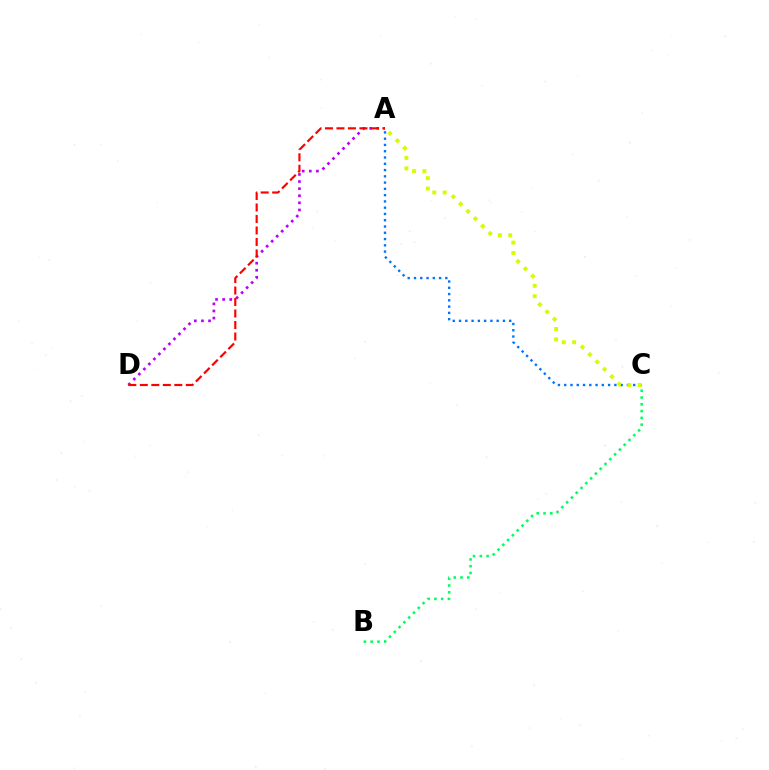{('A', 'C'): [{'color': '#0074ff', 'line_style': 'dotted', 'thickness': 1.7}, {'color': '#d1ff00', 'line_style': 'dotted', 'thickness': 2.83}], ('B', 'C'): [{'color': '#00ff5c', 'line_style': 'dotted', 'thickness': 1.84}], ('A', 'D'): [{'color': '#b900ff', 'line_style': 'dotted', 'thickness': 1.93}, {'color': '#ff0000', 'line_style': 'dashed', 'thickness': 1.56}]}